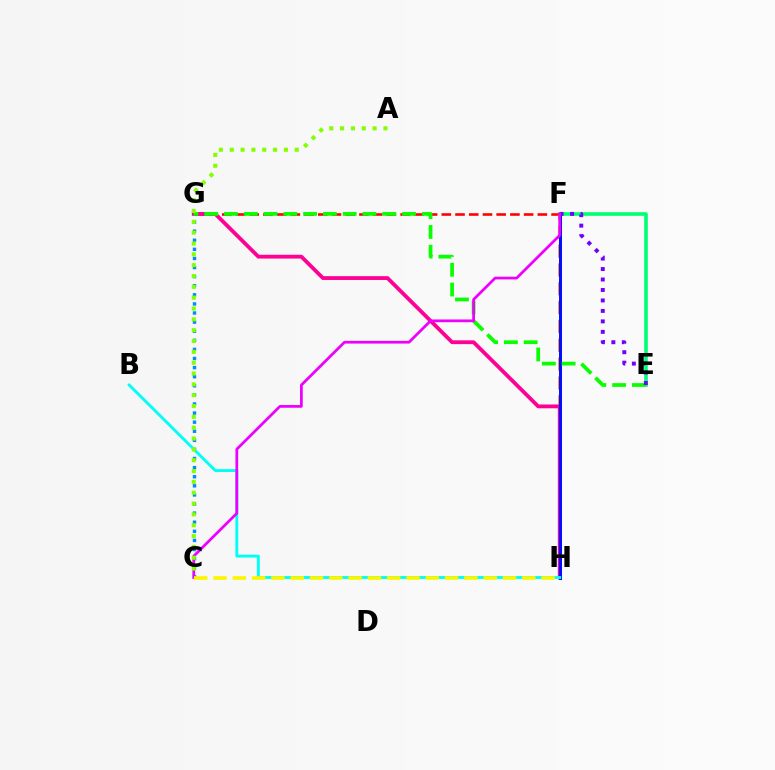{('E', 'F'): [{'color': '#00ff74', 'line_style': 'solid', 'thickness': 2.6}, {'color': '#7200ff', 'line_style': 'dotted', 'thickness': 2.84}], ('F', 'G'): [{'color': '#ff0000', 'line_style': 'dashed', 'thickness': 1.86}], ('F', 'H'): [{'color': '#ff7c00', 'line_style': 'dashed', 'thickness': 2.56}, {'color': '#0010ff', 'line_style': 'solid', 'thickness': 2.17}], ('G', 'H'): [{'color': '#ff0094', 'line_style': 'solid', 'thickness': 2.74}], ('E', 'G'): [{'color': '#08ff00', 'line_style': 'dashed', 'thickness': 2.69}], ('C', 'G'): [{'color': '#008cff', 'line_style': 'dotted', 'thickness': 2.47}], ('B', 'H'): [{'color': '#00fff6', 'line_style': 'solid', 'thickness': 2.08}], ('C', 'F'): [{'color': '#ee00ff', 'line_style': 'solid', 'thickness': 1.98}], ('C', 'H'): [{'color': '#fcf500', 'line_style': 'dashed', 'thickness': 2.62}], ('A', 'C'): [{'color': '#84ff00', 'line_style': 'dotted', 'thickness': 2.94}]}